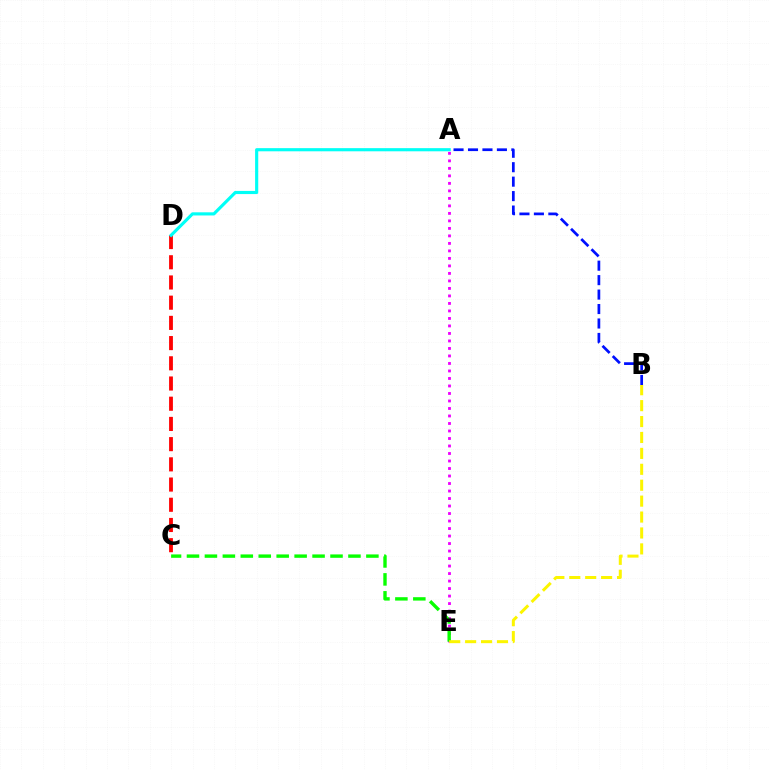{('A', 'E'): [{'color': '#ee00ff', 'line_style': 'dotted', 'thickness': 2.04}], ('C', 'D'): [{'color': '#ff0000', 'line_style': 'dashed', 'thickness': 2.75}], ('C', 'E'): [{'color': '#08ff00', 'line_style': 'dashed', 'thickness': 2.44}], ('A', 'D'): [{'color': '#00fff6', 'line_style': 'solid', 'thickness': 2.27}], ('A', 'B'): [{'color': '#0010ff', 'line_style': 'dashed', 'thickness': 1.96}], ('B', 'E'): [{'color': '#fcf500', 'line_style': 'dashed', 'thickness': 2.16}]}